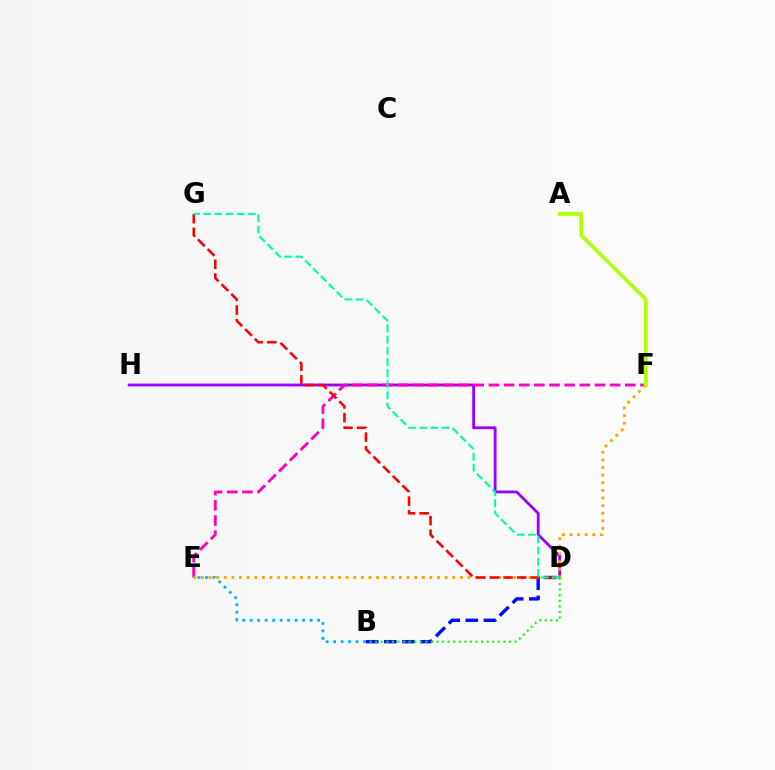{('D', 'H'): [{'color': '#9b00ff', 'line_style': 'solid', 'thickness': 2.03}], ('B', 'D'): [{'color': '#0010ff', 'line_style': 'dashed', 'thickness': 2.45}, {'color': '#08ff00', 'line_style': 'dotted', 'thickness': 1.51}], ('B', 'E'): [{'color': '#00b5ff', 'line_style': 'dotted', 'thickness': 2.03}], ('E', 'F'): [{'color': '#ff00bd', 'line_style': 'dashed', 'thickness': 2.06}, {'color': '#ffa500', 'line_style': 'dotted', 'thickness': 2.07}], ('D', 'G'): [{'color': '#ff0000', 'line_style': 'dashed', 'thickness': 1.86}, {'color': '#00ff9d', 'line_style': 'dashed', 'thickness': 1.51}], ('A', 'F'): [{'color': '#b3ff00', 'line_style': 'solid', 'thickness': 2.7}]}